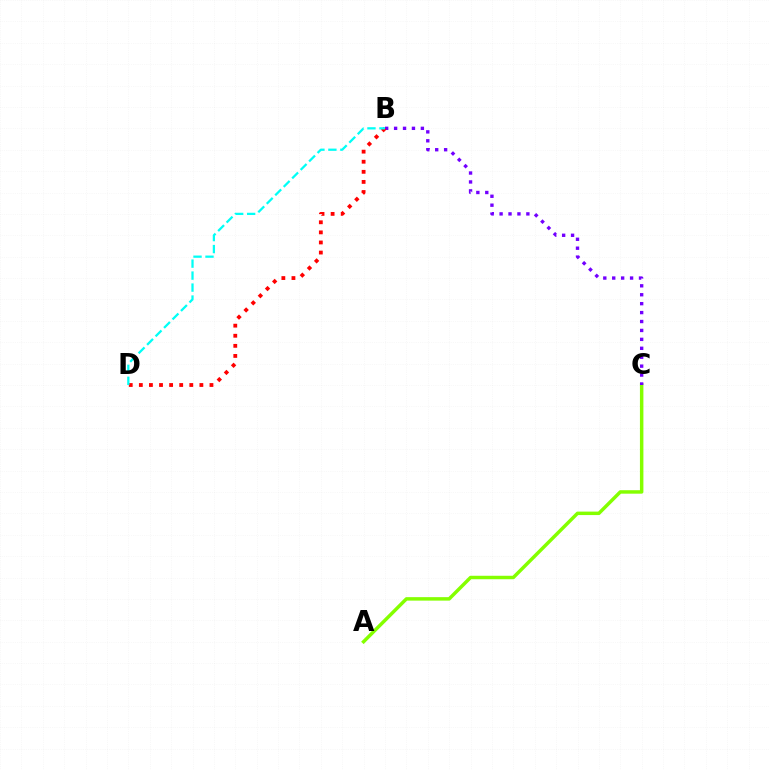{('A', 'C'): [{'color': '#84ff00', 'line_style': 'solid', 'thickness': 2.5}], ('B', 'C'): [{'color': '#7200ff', 'line_style': 'dotted', 'thickness': 2.43}], ('B', 'D'): [{'color': '#ff0000', 'line_style': 'dotted', 'thickness': 2.74}, {'color': '#00fff6', 'line_style': 'dashed', 'thickness': 1.63}]}